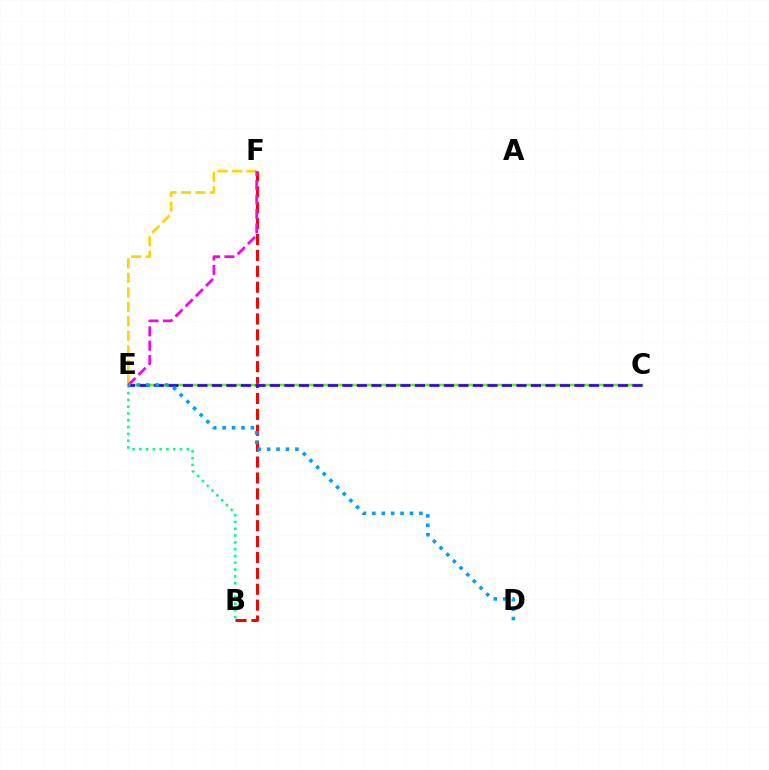{('B', 'F'): [{'color': '#ff0000', 'line_style': 'dashed', 'thickness': 2.16}], ('B', 'E'): [{'color': '#00ff86', 'line_style': 'dotted', 'thickness': 1.85}], ('C', 'E'): [{'color': '#4fff00', 'line_style': 'solid', 'thickness': 1.8}, {'color': '#3700ff', 'line_style': 'dashed', 'thickness': 1.97}], ('E', 'F'): [{'color': '#ffd500', 'line_style': 'dashed', 'thickness': 1.97}, {'color': '#ff00ed', 'line_style': 'dashed', 'thickness': 1.95}], ('D', 'E'): [{'color': '#009eff', 'line_style': 'dotted', 'thickness': 2.56}]}